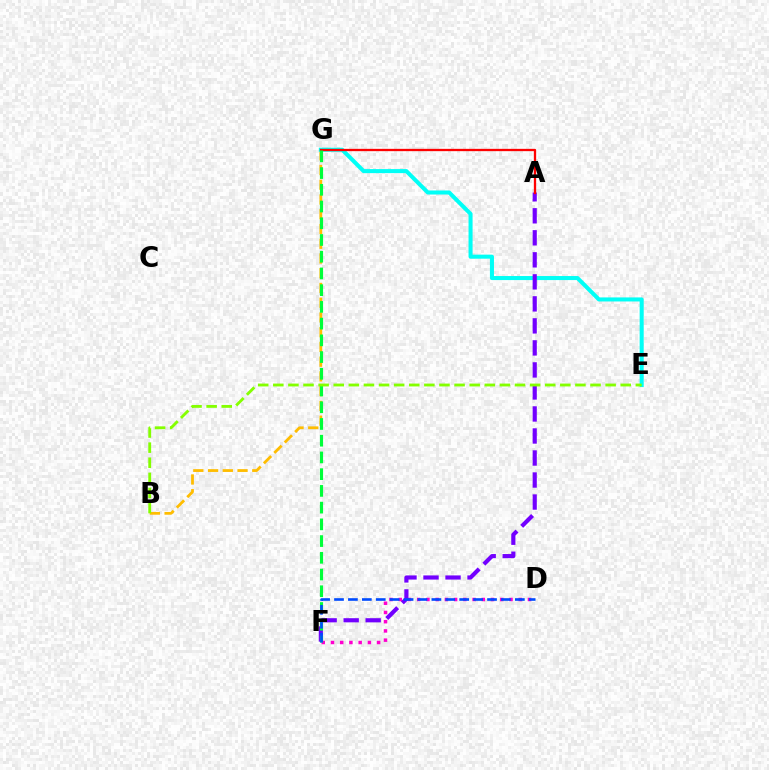{('D', 'F'): [{'color': '#ff00cf', 'line_style': 'dotted', 'thickness': 2.51}, {'color': '#004bff', 'line_style': 'dashed', 'thickness': 1.89}], ('B', 'G'): [{'color': '#ffbd00', 'line_style': 'dashed', 'thickness': 2.0}], ('E', 'G'): [{'color': '#00fff6', 'line_style': 'solid', 'thickness': 2.91}], ('A', 'F'): [{'color': '#7200ff', 'line_style': 'dashed', 'thickness': 2.99}], ('A', 'G'): [{'color': '#ff0000', 'line_style': 'solid', 'thickness': 1.66}], ('F', 'G'): [{'color': '#00ff39', 'line_style': 'dashed', 'thickness': 2.27}], ('B', 'E'): [{'color': '#84ff00', 'line_style': 'dashed', 'thickness': 2.05}]}